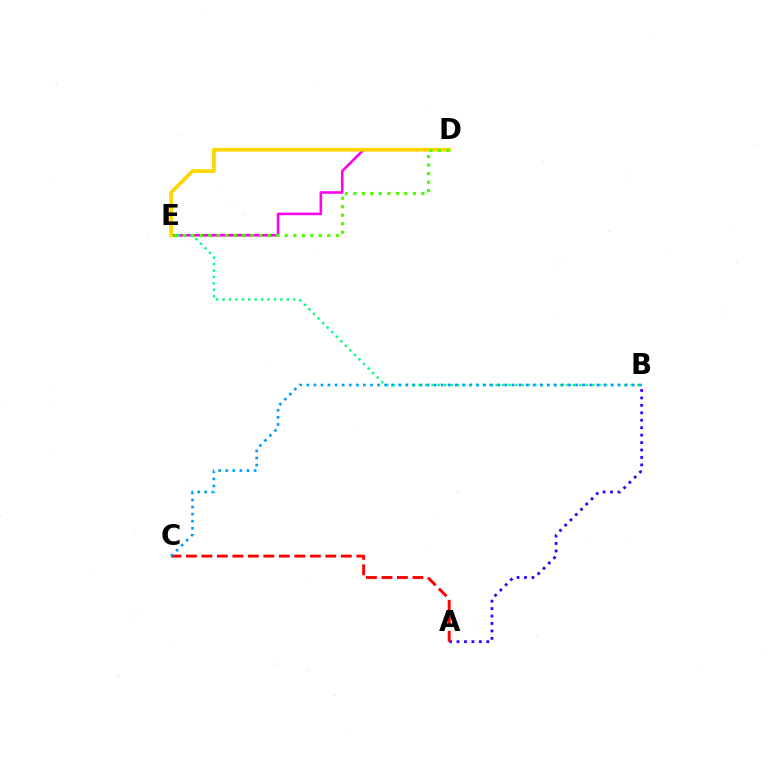{('D', 'E'): [{'color': '#ff00ed', 'line_style': 'solid', 'thickness': 1.87}, {'color': '#ffd500', 'line_style': 'solid', 'thickness': 2.66}, {'color': '#4fff00', 'line_style': 'dotted', 'thickness': 2.31}], ('A', 'B'): [{'color': '#3700ff', 'line_style': 'dotted', 'thickness': 2.02}], ('B', 'E'): [{'color': '#00ff86', 'line_style': 'dotted', 'thickness': 1.75}], ('A', 'C'): [{'color': '#ff0000', 'line_style': 'dashed', 'thickness': 2.11}], ('B', 'C'): [{'color': '#009eff', 'line_style': 'dotted', 'thickness': 1.92}]}